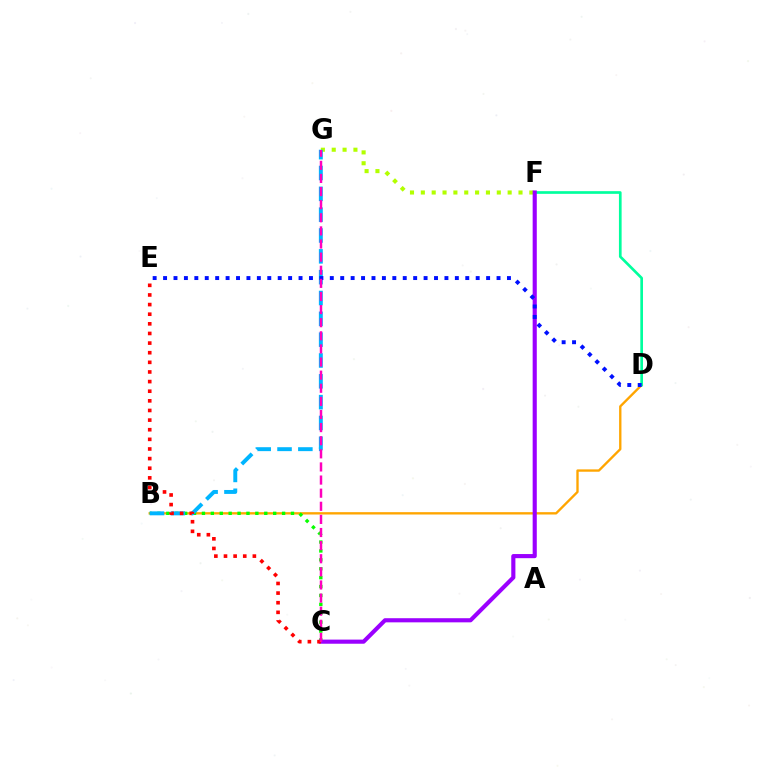{('B', 'D'): [{'color': '#ffa500', 'line_style': 'solid', 'thickness': 1.69}], ('F', 'G'): [{'color': '#b3ff00', 'line_style': 'dotted', 'thickness': 2.95}], ('B', 'C'): [{'color': '#08ff00', 'line_style': 'dotted', 'thickness': 2.42}], ('D', 'F'): [{'color': '#00ff9d', 'line_style': 'solid', 'thickness': 1.93}], ('B', 'G'): [{'color': '#00b5ff', 'line_style': 'dashed', 'thickness': 2.83}], ('C', 'F'): [{'color': '#9b00ff', 'line_style': 'solid', 'thickness': 2.97}], ('C', 'E'): [{'color': '#ff0000', 'line_style': 'dotted', 'thickness': 2.62}], ('D', 'E'): [{'color': '#0010ff', 'line_style': 'dotted', 'thickness': 2.83}], ('C', 'G'): [{'color': '#ff00bd', 'line_style': 'dashed', 'thickness': 1.78}]}